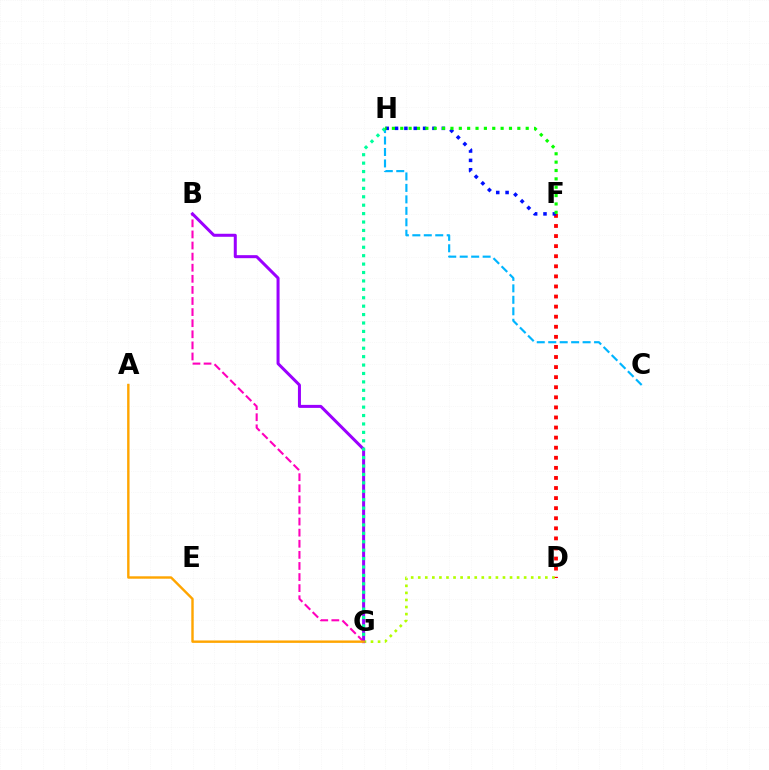{('D', 'F'): [{'color': '#ff0000', 'line_style': 'dotted', 'thickness': 2.74}], ('C', 'H'): [{'color': '#00b5ff', 'line_style': 'dashed', 'thickness': 1.56}], ('F', 'H'): [{'color': '#0010ff', 'line_style': 'dotted', 'thickness': 2.54}, {'color': '#08ff00', 'line_style': 'dotted', 'thickness': 2.27}], ('D', 'G'): [{'color': '#b3ff00', 'line_style': 'dotted', 'thickness': 1.92}], ('B', 'G'): [{'color': '#ff00bd', 'line_style': 'dashed', 'thickness': 1.51}, {'color': '#9b00ff', 'line_style': 'solid', 'thickness': 2.17}], ('G', 'H'): [{'color': '#00ff9d', 'line_style': 'dotted', 'thickness': 2.29}], ('A', 'G'): [{'color': '#ffa500', 'line_style': 'solid', 'thickness': 1.74}]}